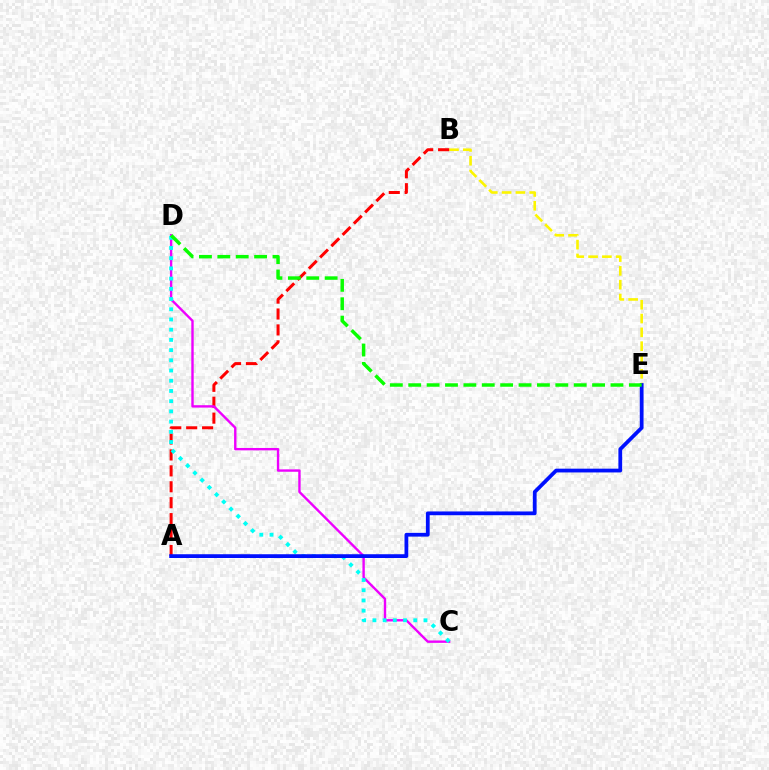{('B', 'E'): [{'color': '#fcf500', 'line_style': 'dashed', 'thickness': 1.88}], ('A', 'B'): [{'color': '#ff0000', 'line_style': 'dashed', 'thickness': 2.16}], ('C', 'D'): [{'color': '#ee00ff', 'line_style': 'solid', 'thickness': 1.72}, {'color': '#00fff6', 'line_style': 'dotted', 'thickness': 2.77}], ('A', 'E'): [{'color': '#0010ff', 'line_style': 'solid', 'thickness': 2.72}], ('D', 'E'): [{'color': '#08ff00', 'line_style': 'dashed', 'thickness': 2.5}]}